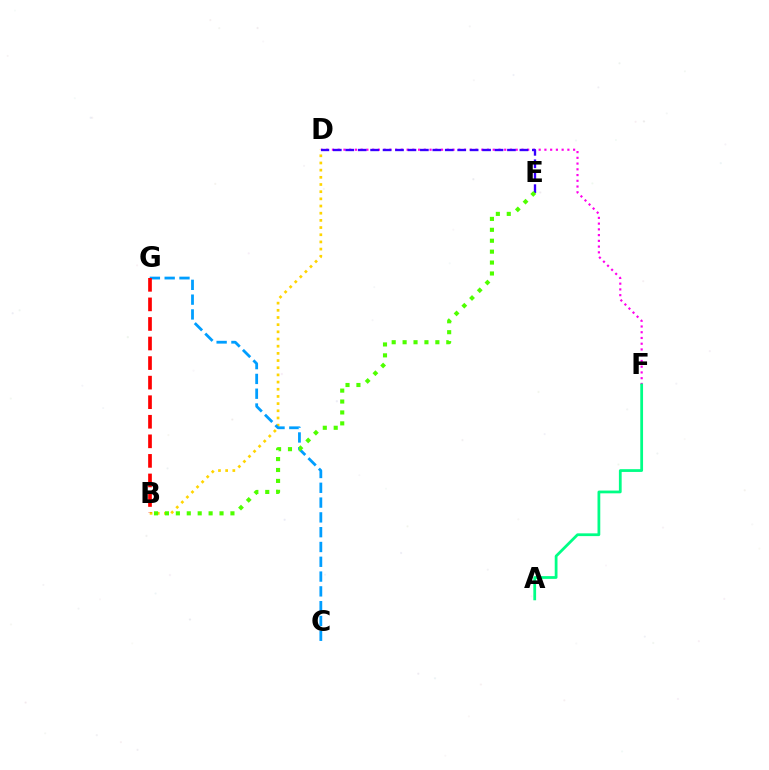{('B', 'D'): [{'color': '#ffd500', 'line_style': 'dotted', 'thickness': 1.95}], ('C', 'G'): [{'color': '#009eff', 'line_style': 'dashed', 'thickness': 2.01}], ('D', 'F'): [{'color': '#ff00ed', 'line_style': 'dotted', 'thickness': 1.56}], ('D', 'E'): [{'color': '#3700ff', 'line_style': 'dashed', 'thickness': 1.69}], ('B', 'E'): [{'color': '#4fff00', 'line_style': 'dotted', 'thickness': 2.97}], ('A', 'F'): [{'color': '#00ff86', 'line_style': 'solid', 'thickness': 1.99}], ('B', 'G'): [{'color': '#ff0000', 'line_style': 'dashed', 'thickness': 2.66}]}